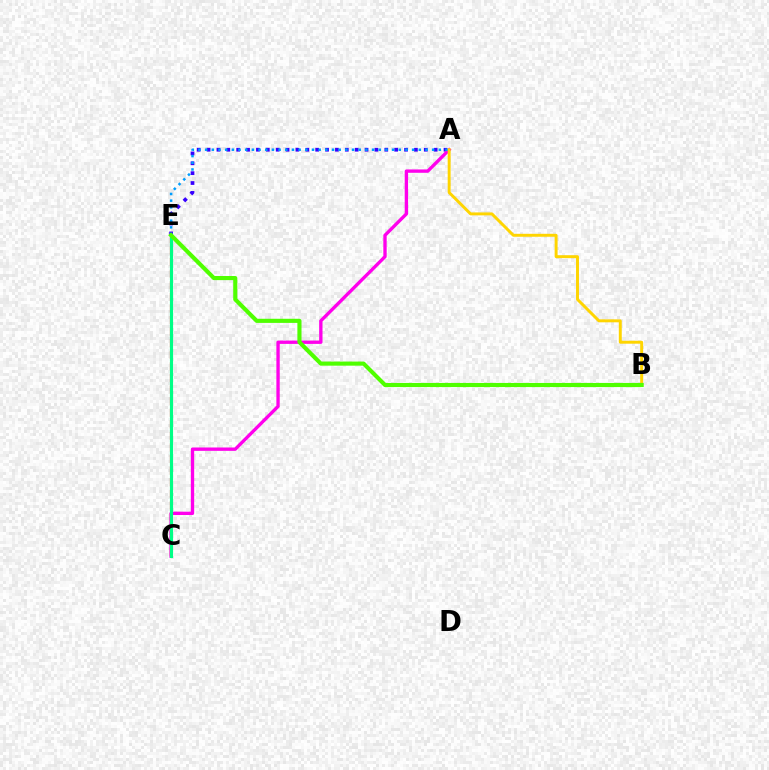{('A', 'E'): [{'color': '#3700ff', 'line_style': 'dotted', 'thickness': 2.68}, {'color': '#009eff', 'line_style': 'dotted', 'thickness': 1.81}], ('A', 'C'): [{'color': '#ff00ed', 'line_style': 'solid', 'thickness': 2.41}], ('C', 'E'): [{'color': '#ff0000', 'line_style': 'dashed', 'thickness': 1.57}, {'color': '#00ff86', 'line_style': 'solid', 'thickness': 2.26}], ('A', 'B'): [{'color': '#ffd500', 'line_style': 'solid', 'thickness': 2.12}], ('B', 'E'): [{'color': '#4fff00', 'line_style': 'solid', 'thickness': 2.97}]}